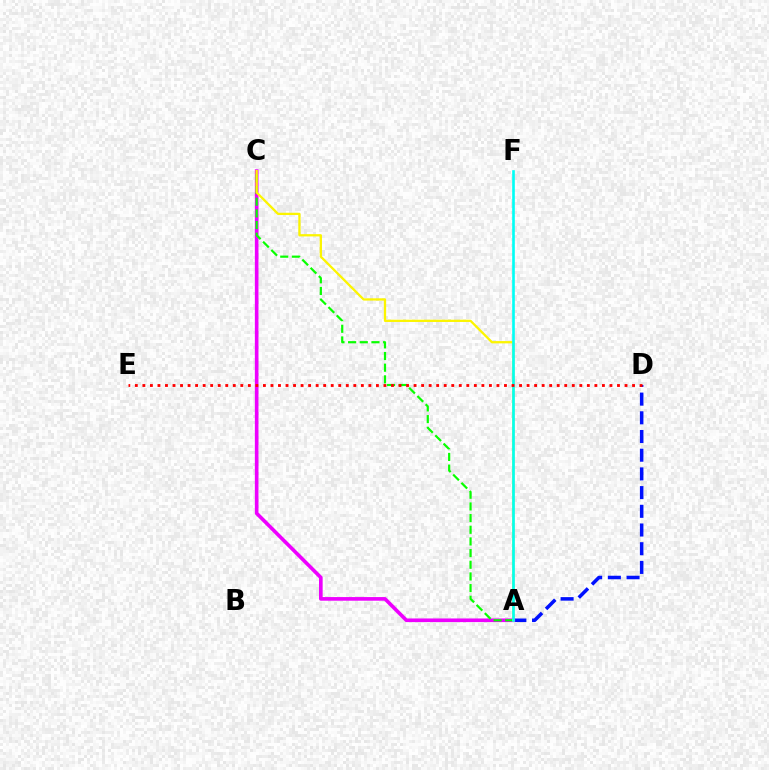{('A', 'D'): [{'color': '#0010ff', 'line_style': 'dashed', 'thickness': 2.54}], ('A', 'C'): [{'color': '#ee00ff', 'line_style': 'solid', 'thickness': 2.62}, {'color': '#08ff00', 'line_style': 'dashed', 'thickness': 1.59}, {'color': '#fcf500', 'line_style': 'solid', 'thickness': 1.64}], ('A', 'F'): [{'color': '#00fff6', 'line_style': 'solid', 'thickness': 1.9}], ('D', 'E'): [{'color': '#ff0000', 'line_style': 'dotted', 'thickness': 2.05}]}